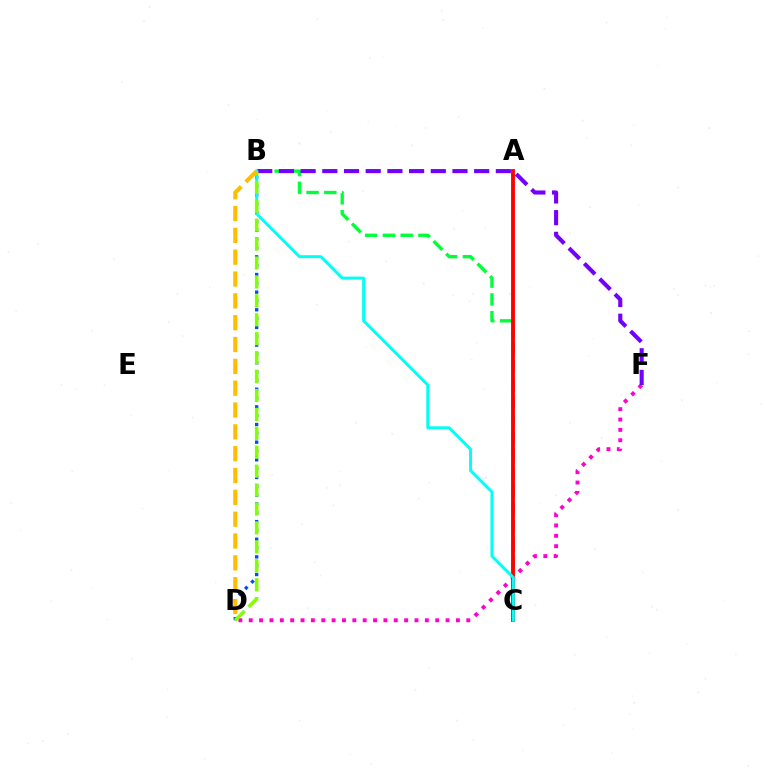{('B', 'C'): [{'color': '#00ff39', 'line_style': 'dashed', 'thickness': 2.41}, {'color': '#00fff6', 'line_style': 'solid', 'thickness': 2.12}], ('D', 'F'): [{'color': '#ff00cf', 'line_style': 'dotted', 'thickness': 2.81}], ('B', 'F'): [{'color': '#7200ff', 'line_style': 'dashed', 'thickness': 2.95}], ('B', 'D'): [{'color': '#004bff', 'line_style': 'dotted', 'thickness': 2.4}, {'color': '#84ff00', 'line_style': 'dashed', 'thickness': 2.57}, {'color': '#ffbd00', 'line_style': 'dashed', 'thickness': 2.97}], ('A', 'C'): [{'color': '#ff0000', 'line_style': 'solid', 'thickness': 2.78}]}